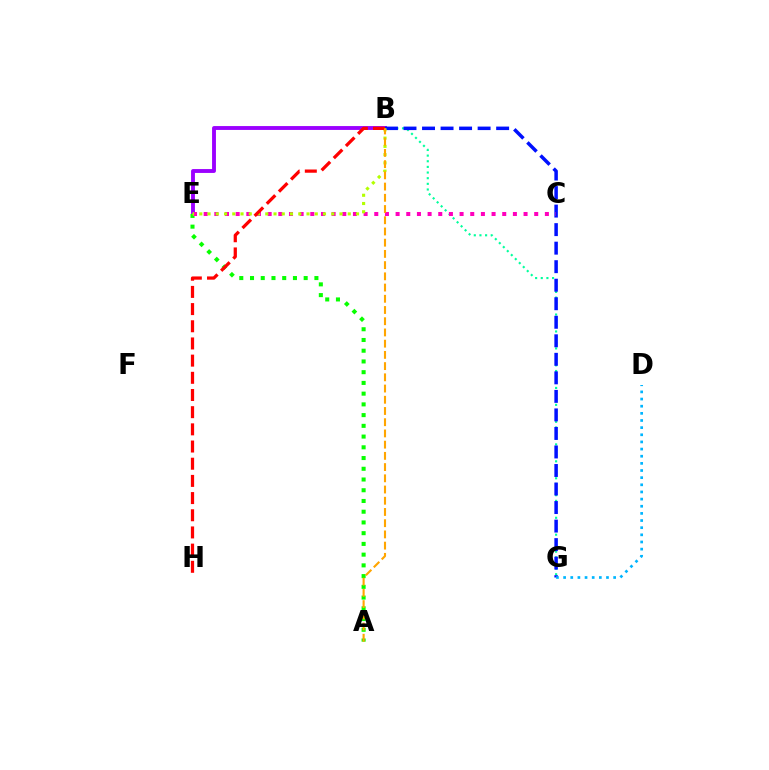{('B', 'E'): [{'color': '#9b00ff', 'line_style': 'solid', 'thickness': 2.79}, {'color': '#b3ff00', 'line_style': 'dotted', 'thickness': 2.24}], ('B', 'G'): [{'color': '#00ff9d', 'line_style': 'dotted', 'thickness': 1.53}, {'color': '#0010ff', 'line_style': 'dashed', 'thickness': 2.52}], ('A', 'E'): [{'color': '#08ff00', 'line_style': 'dotted', 'thickness': 2.92}], ('D', 'G'): [{'color': '#00b5ff', 'line_style': 'dotted', 'thickness': 1.94}], ('C', 'E'): [{'color': '#ff00bd', 'line_style': 'dotted', 'thickness': 2.9}], ('B', 'H'): [{'color': '#ff0000', 'line_style': 'dashed', 'thickness': 2.33}], ('A', 'B'): [{'color': '#ffa500', 'line_style': 'dashed', 'thickness': 1.52}]}